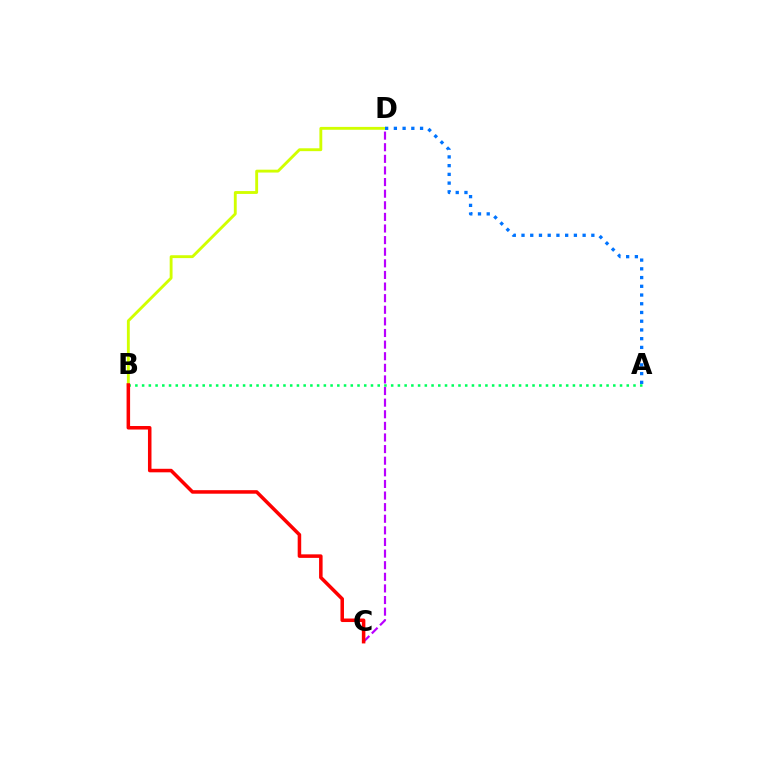{('B', 'D'): [{'color': '#d1ff00', 'line_style': 'solid', 'thickness': 2.06}], ('A', 'D'): [{'color': '#0074ff', 'line_style': 'dotted', 'thickness': 2.37}], ('A', 'B'): [{'color': '#00ff5c', 'line_style': 'dotted', 'thickness': 1.83}], ('C', 'D'): [{'color': '#b900ff', 'line_style': 'dashed', 'thickness': 1.58}], ('B', 'C'): [{'color': '#ff0000', 'line_style': 'solid', 'thickness': 2.54}]}